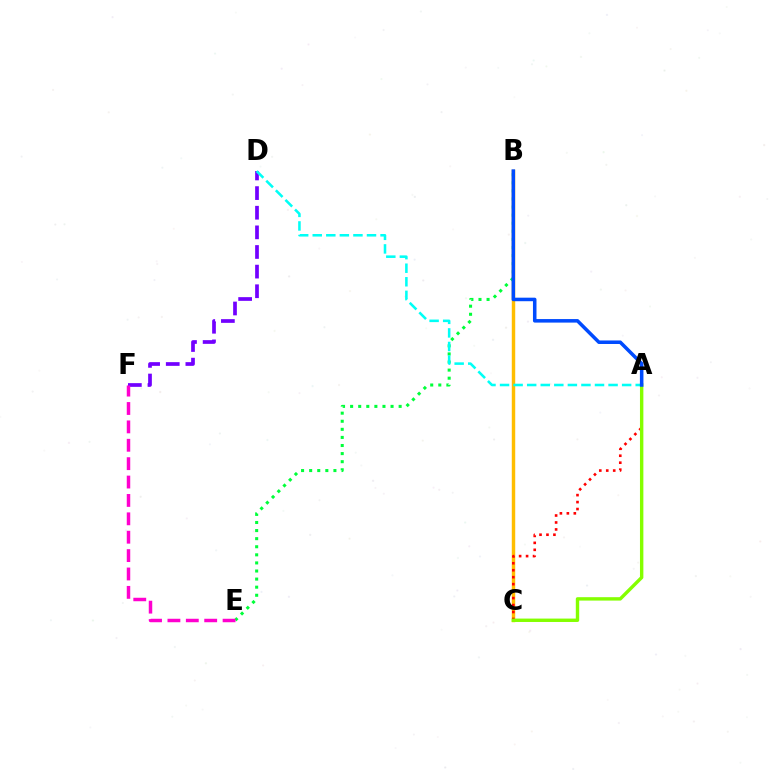{('B', 'C'): [{'color': '#ffbd00', 'line_style': 'solid', 'thickness': 2.48}], ('B', 'E'): [{'color': '#00ff39', 'line_style': 'dotted', 'thickness': 2.2}], ('A', 'C'): [{'color': '#ff0000', 'line_style': 'dotted', 'thickness': 1.89}, {'color': '#84ff00', 'line_style': 'solid', 'thickness': 2.45}], ('D', 'F'): [{'color': '#7200ff', 'line_style': 'dashed', 'thickness': 2.67}], ('A', 'D'): [{'color': '#00fff6', 'line_style': 'dashed', 'thickness': 1.84}], ('A', 'B'): [{'color': '#004bff', 'line_style': 'solid', 'thickness': 2.54}], ('E', 'F'): [{'color': '#ff00cf', 'line_style': 'dashed', 'thickness': 2.5}]}